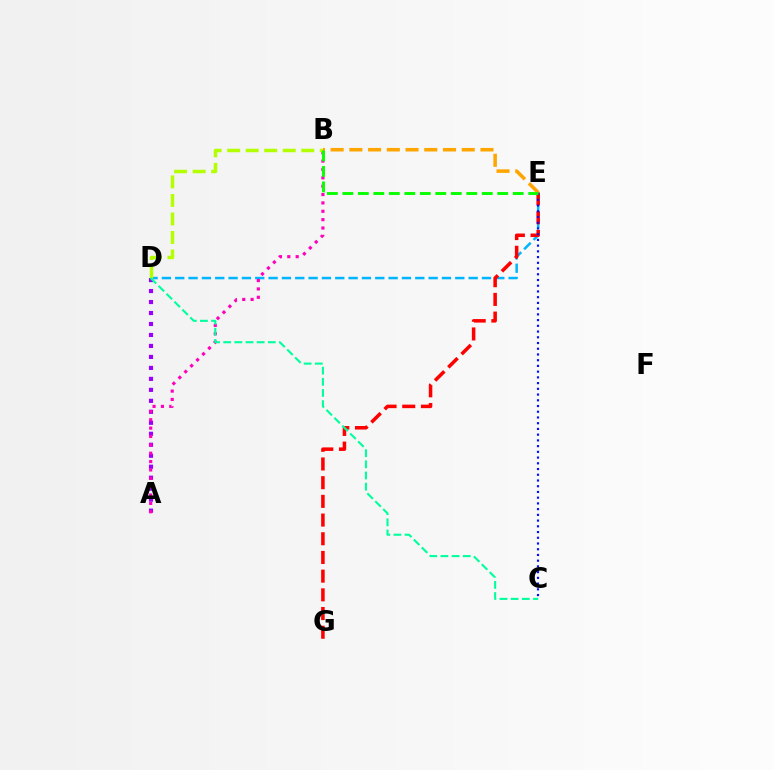{('A', 'D'): [{'color': '#9b00ff', 'line_style': 'dotted', 'thickness': 2.98}], ('D', 'E'): [{'color': '#00b5ff', 'line_style': 'dashed', 'thickness': 1.81}], ('A', 'B'): [{'color': '#ff00bd', 'line_style': 'dotted', 'thickness': 2.27}], ('B', 'D'): [{'color': '#b3ff00', 'line_style': 'dashed', 'thickness': 2.52}], ('B', 'E'): [{'color': '#ffa500', 'line_style': 'dashed', 'thickness': 2.54}, {'color': '#08ff00', 'line_style': 'dashed', 'thickness': 2.1}], ('E', 'G'): [{'color': '#ff0000', 'line_style': 'dashed', 'thickness': 2.54}], ('C', 'E'): [{'color': '#0010ff', 'line_style': 'dotted', 'thickness': 1.56}], ('C', 'D'): [{'color': '#00ff9d', 'line_style': 'dashed', 'thickness': 1.52}]}